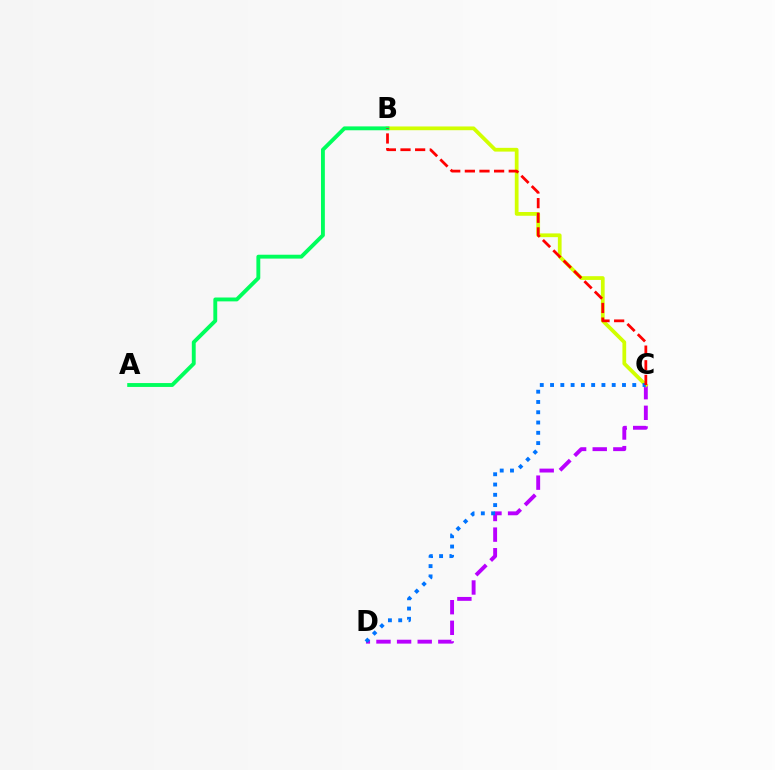{('C', 'D'): [{'color': '#b900ff', 'line_style': 'dashed', 'thickness': 2.8}, {'color': '#0074ff', 'line_style': 'dotted', 'thickness': 2.79}], ('B', 'C'): [{'color': '#d1ff00', 'line_style': 'solid', 'thickness': 2.7}, {'color': '#ff0000', 'line_style': 'dashed', 'thickness': 1.99}], ('A', 'B'): [{'color': '#00ff5c', 'line_style': 'solid', 'thickness': 2.79}]}